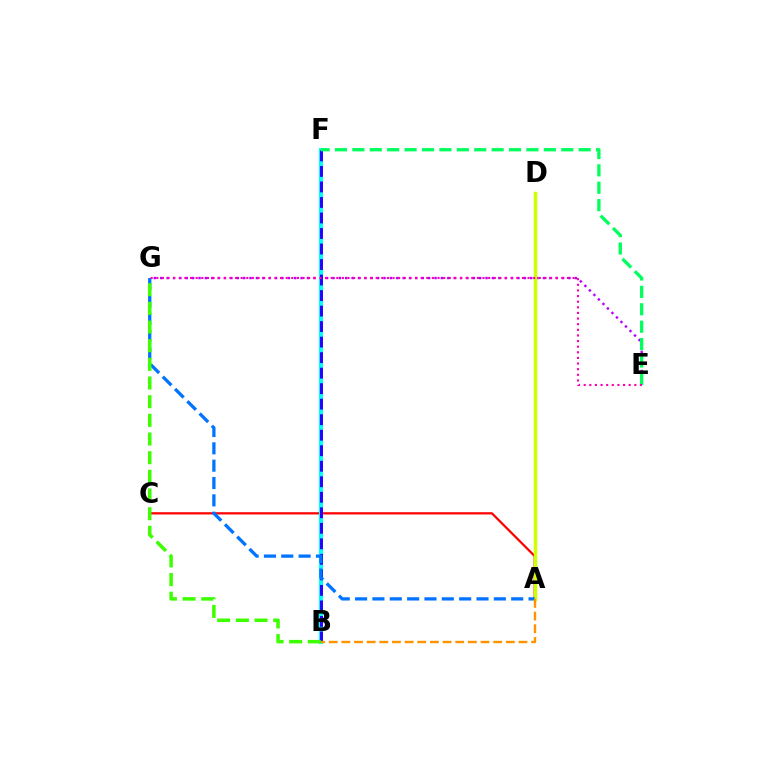{('E', 'G'): [{'color': '#b900ff', 'line_style': 'dotted', 'thickness': 1.73}, {'color': '#ff00ac', 'line_style': 'dotted', 'thickness': 1.53}], ('A', 'C'): [{'color': '#ff0000', 'line_style': 'solid', 'thickness': 1.61}], ('B', 'F'): [{'color': '#00fff6', 'line_style': 'solid', 'thickness': 2.95}, {'color': '#2500ff', 'line_style': 'dashed', 'thickness': 2.11}], ('A', 'D'): [{'color': '#d1ff00', 'line_style': 'solid', 'thickness': 2.48}], ('A', 'G'): [{'color': '#0074ff', 'line_style': 'dashed', 'thickness': 2.36}], ('E', 'F'): [{'color': '#00ff5c', 'line_style': 'dashed', 'thickness': 2.36}], ('A', 'B'): [{'color': '#ff9400', 'line_style': 'dashed', 'thickness': 1.72}], ('B', 'G'): [{'color': '#3dff00', 'line_style': 'dashed', 'thickness': 2.54}]}